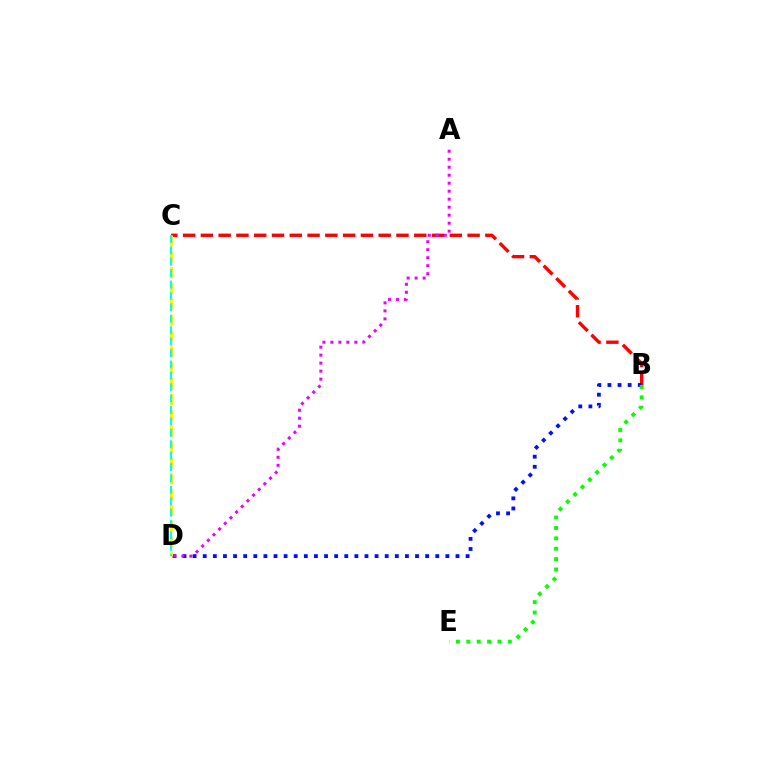{('B', 'C'): [{'color': '#ff0000', 'line_style': 'dashed', 'thickness': 2.42}], ('B', 'D'): [{'color': '#0010ff', 'line_style': 'dotted', 'thickness': 2.75}], ('C', 'D'): [{'color': '#fcf500', 'line_style': 'dashed', 'thickness': 2.15}, {'color': '#00fff6', 'line_style': 'dashed', 'thickness': 1.55}], ('B', 'E'): [{'color': '#08ff00', 'line_style': 'dotted', 'thickness': 2.82}], ('A', 'D'): [{'color': '#ee00ff', 'line_style': 'dotted', 'thickness': 2.17}]}